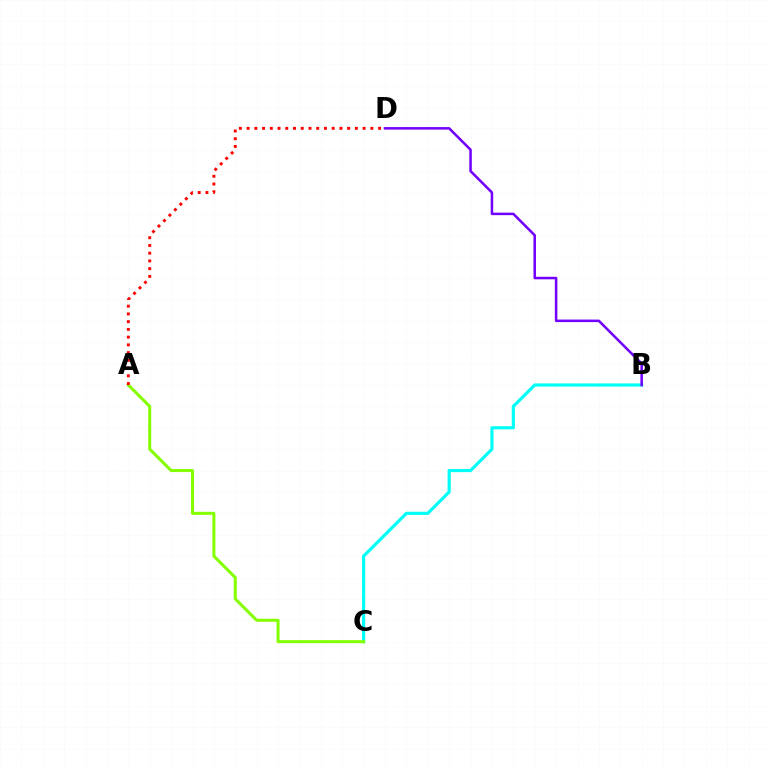{('B', 'C'): [{'color': '#00fff6', 'line_style': 'solid', 'thickness': 2.28}], ('A', 'C'): [{'color': '#84ff00', 'line_style': 'solid', 'thickness': 2.18}], ('B', 'D'): [{'color': '#7200ff', 'line_style': 'solid', 'thickness': 1.82}], ('A', 'D'): [{'color': '#ff0000', 'line_style': 'dotted', 'thickness': 2.1}]}